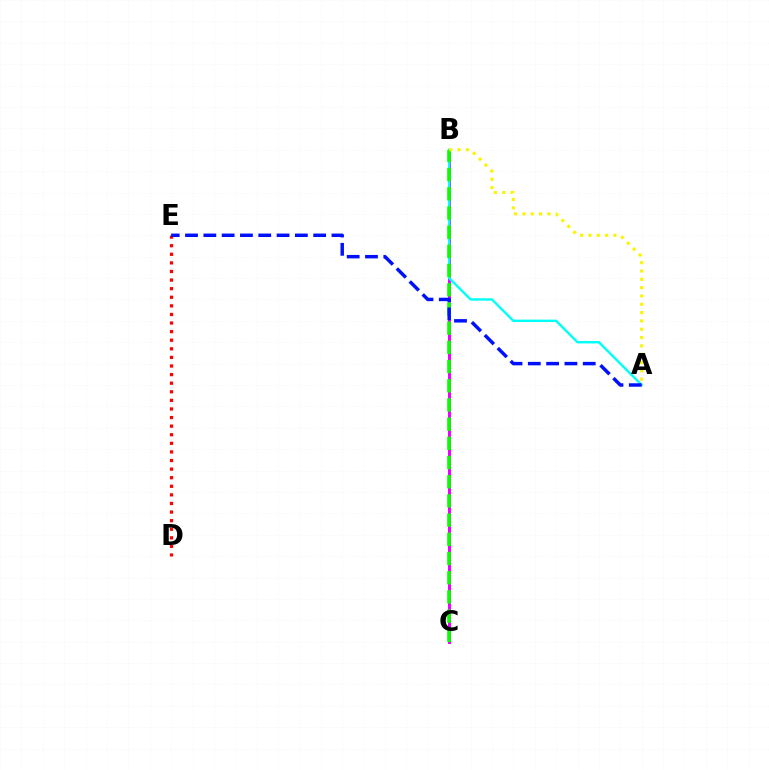{('B', 'C'): [{'color': '#ee00ff', 'line_style': 'solid', 'thickness': 2.14}, {'color': '#08ff00', 'line_style': 'dashed', 'thickness': 2.61}], ('D', 'E'): [{'color': '#ff0000', 'line_style': 'dotted', 'thickness': 2.33}], ('A', 'B'): [{'color': '#00fff6', 'line_style': 'solid', 'thickness': 1.73}, {'color': '#fcf500', 'line_style': 'dotted', 'thickness': 2.26}], ('A', 'E'): [{'color': '#0010ff', 'line_style': 'dashed', 'thickness': 2.49}]}